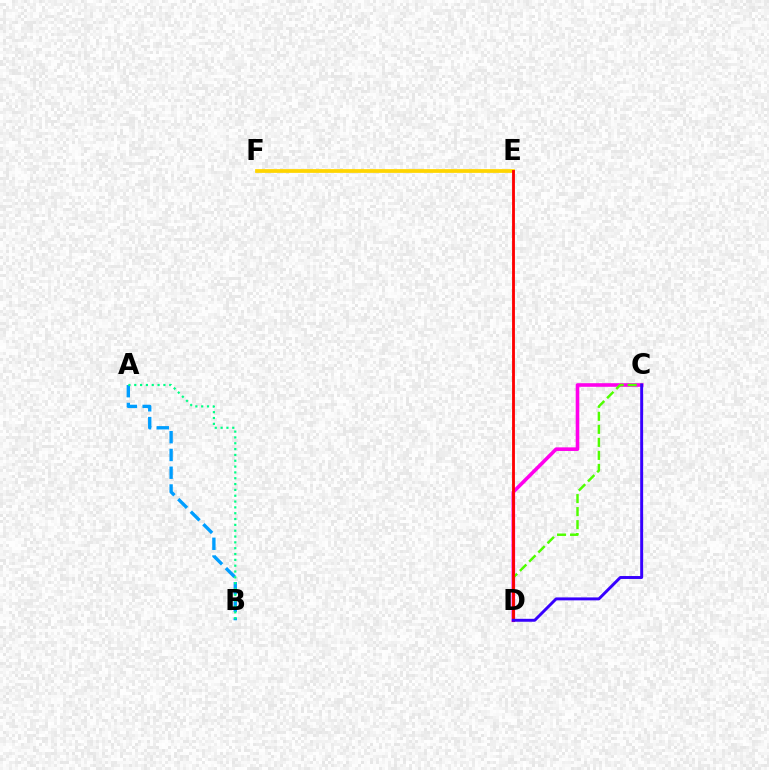{('A', 'B'): [{'color': '#009eff', 'line_style': 'dashed', 'thickness': 2.41}, {'color': '#00ff86', 'line_style': 'dotted', 'thickness': 1.58}], ('C', 'D'): [{'color': '#ff00ed', 'line_style': 'solid', 'thickness': 2.59}, {'color': '#4fff00', 'line_style': 'dashed', 'thickness': 1.77}, {'color': '#3700ff', 'line_style': 'solid', 'thickness': 2.12}], ('E', 'F'): [{'color': '#ffd500', 'line_style': 'solid', 'thickness': 2.7}], ('D', 'E'): [{'color': '#ff0000', 'line_style': 'solid', 'thickness': 2.05}]}